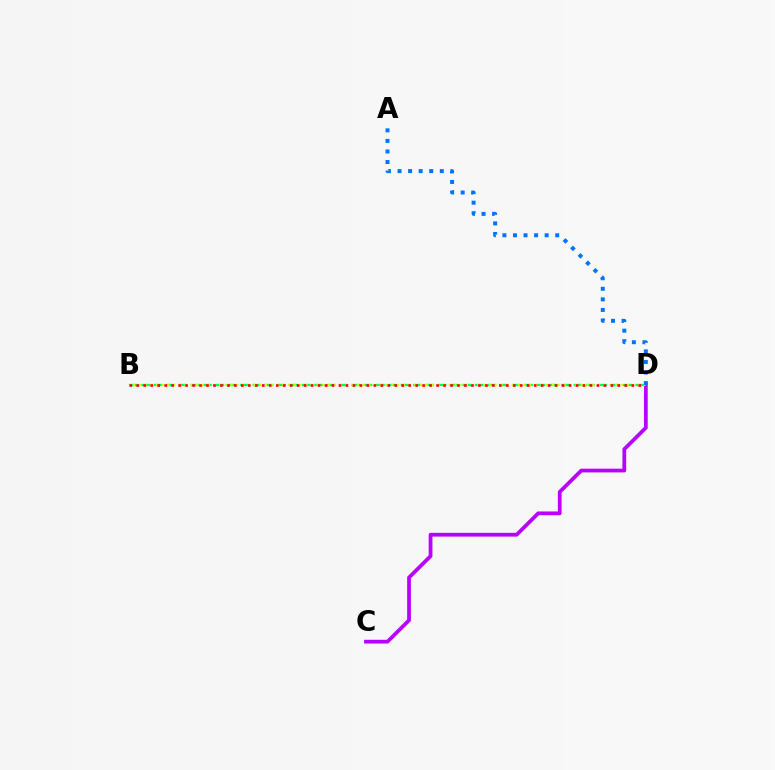{('B', 'D'): [{'color': '#00ff5c', 'line_style': 'dashed', 'thickness': 1.68}, {'color': '#d1ff00', 'line_style': 'dotted', 'thickness': 1.56}, {'color': '#ff0000', 'line_style': 'dotted', 'thickness': 1.89}], ('C', 'D'): [{'color': '#b900ff', 'line_style': 'solid', 'thickness': 2.7}], ('A', 'D'): [{'color': '#0074ff', 'line_style': 'dotted', 'thickness': 2.87}]}